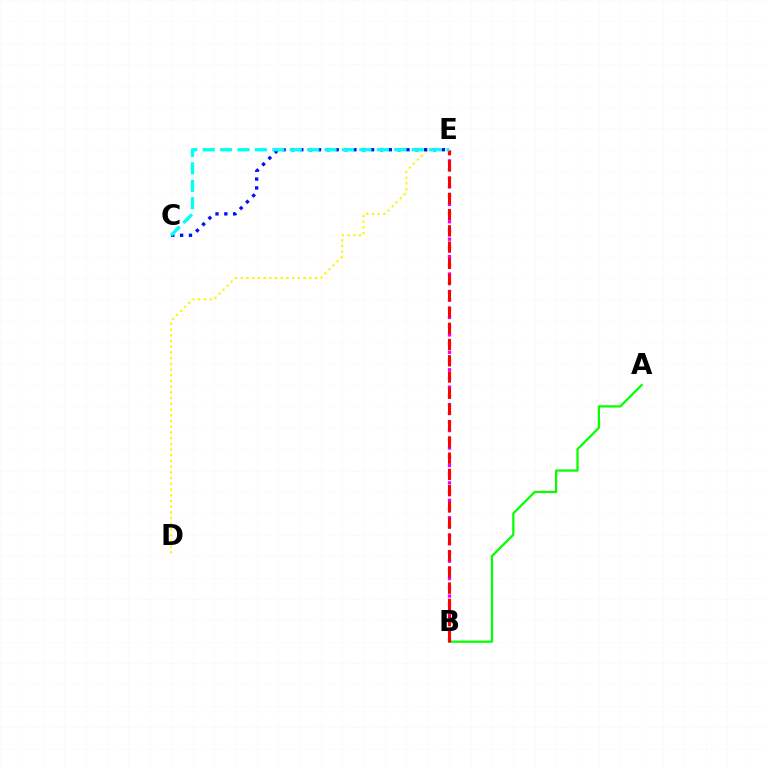{('B', 'E'): [{'color': '#ee00ff', 'line_style': 'dotted', 'thickness': 2.36}, {'color': '#ff0000', 'line_style': 'dashed', 'thickness': 2.21}], ('A', 'B'): [{'color': '#08ff00', 'line_style': 'solid', 'thickness': 1.63}], ('D', 'E'): [{'color': '#fcf500', 'line_style': 'dotted', 'thickness': 1.55}], ('C', 'E'): [{'color': '#0010ff', 'line_style': 'dotted', 'thickness': 2.4}, {'color': '#00fff6', 'line_style': 'dashed', 'thickness': 2.37}]}